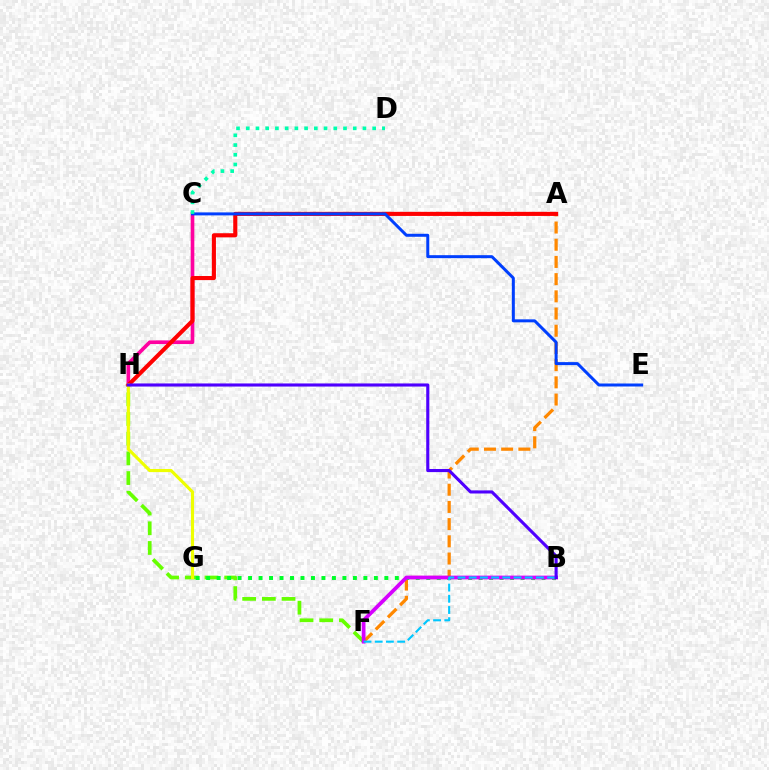{('C', 'H'): [{'color': '#ff00a0', 'line_style': 'solid', 'thickness': 2.63}], ('F', 'H'): [{'color': '#66ff00', 'line_style': 'dashed', 'thickness': 2.67}], ('A', 'F'): [{'color': '#ff8800', 'line_style': 'dashed', 'thickness': 2.34}], ('A', 'H'): [{'color': '#ff0000', 'line_style': 'solid', 'thickness': 2.95}], ('B', 'G'): [{'color': '#00ff27', 'line_style': 'dotted', 'thickness': 2.85}], ('B', 'F'): [{'color': '#d600ff', 'line_style': 'solid', 'thickness': 2.7}, {'color': '#00c7ff', 'line_style': 'dashed', 'thickness': 1.52}], ('C', 'E'): [{'color': '#003fff', 'line_style': 'solid', 'thickness': 2.15}], ('G', 'H'): [{'color': '#eeff00', 'line_style': 'solid', 'thickness': 2.25}], ('C', 'D'): [{'color': '#00ffaf', 'line_style': 'dotted', 'thickness': 2.64}], ('B', 'H'): [{'color': '#4f00ff', 'line_style': 'solid', 'thickness': 2.23}]}